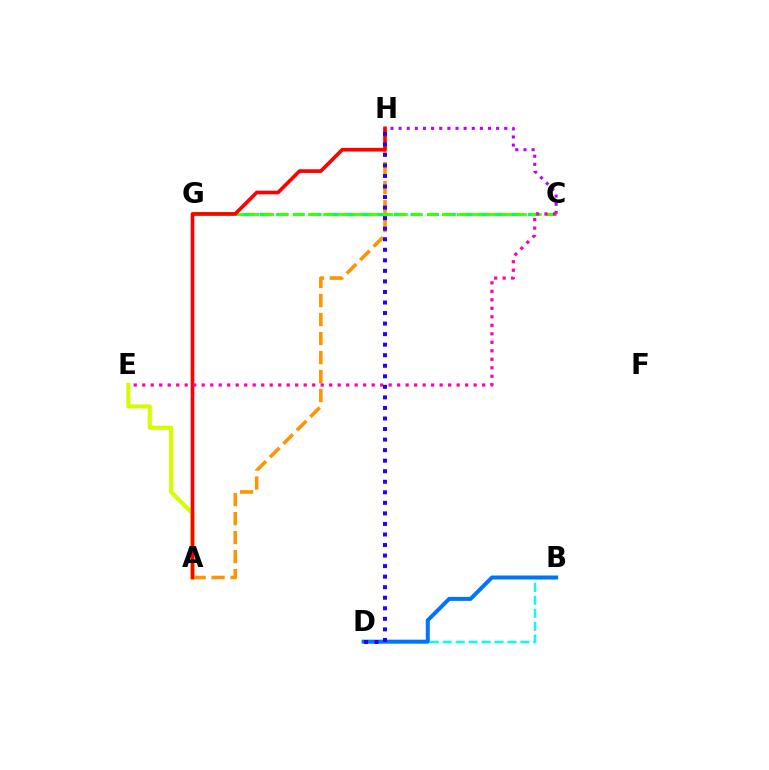{('C', 'G'): [{'color': '#00ff5c', 'line_style': 'dashed', 'thickness': 2.28}, {'color': '#3dff00', 'line_style': 'dashed', 'thickness': 2.02}], ('B', 'D'): [{'color': '#00fff6', 'line_style': 'dashed', 'thickness': 1.76}, {'color': '#0074ff', 'line_style': 'solid', 'thickness': 2.88}], ('C', 'H'): [{'color': '#b900ff', 'line_style': 'dotted', 'thickness': 2.21}], ('A', 'H'): [{'color': '#ff9400', 'line_style': 'dashed', 'thickness': 2.58}, {'color': '#ff0000', 'line_style': 'solid', 'thickness': 2.63}], ('A', 'E'): [{'color': '#d1ff00', 'line_style': 'solid', 'thickness': 2.97}], ('C', 'E'): [{'color': '#ff00ac', 'line_style': 'dotted', 'thickness': 2.31}], ('D', 'H'): [{'color': '#2500ff', 'line_style': 'dotted', 'thickness': 2.86}]}